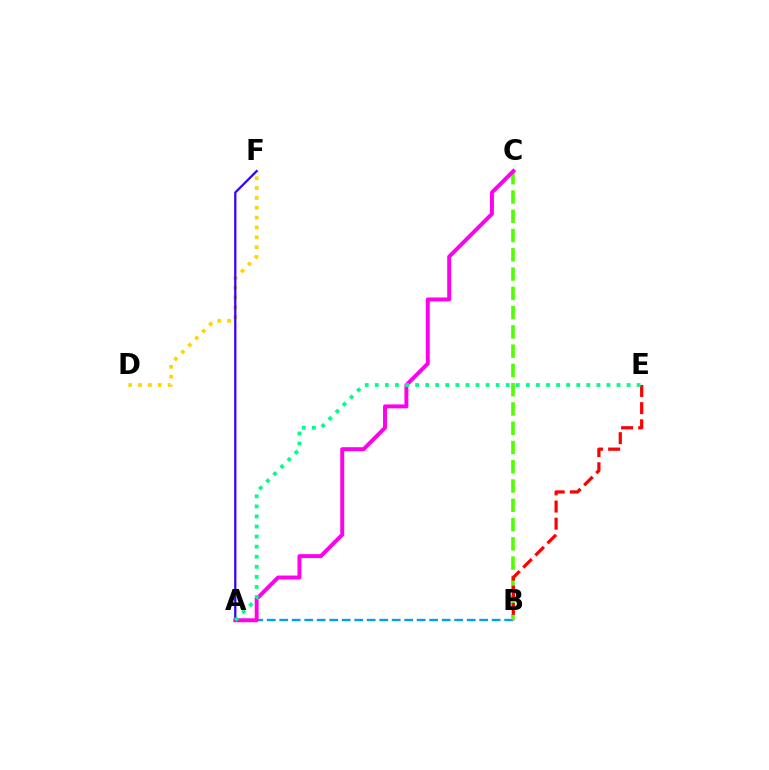{('D', 'F'): [{'color': '#ffd500', 'line_style': 'dotted', 'thickness': 2.68}], ('A', 'B'): [{'color': '#009eff', 'line_style': 'dashed', 'thickness': 1.7}], ('B', 'C'): [{'color': '#4fff00', 'line_style': 'dashed', 'thickness': 2.62}], ('A', 'F'): [{'color': '#3700ff', 'line_style': 'solid', 'thickness': 1.63}], ('B', 'E'): [{'color': '#ff0000', 'line_style': 'dashed', 'thickness': 2.33}], ('A', 'C'): [{'color': '#ff00ed', 'line_style': 'solid', 'thickness': 2.83}], ('A', 'E'): [{'color': '#00ff86', 'line_style': 'dotted', 'thickness': 2.74}]}